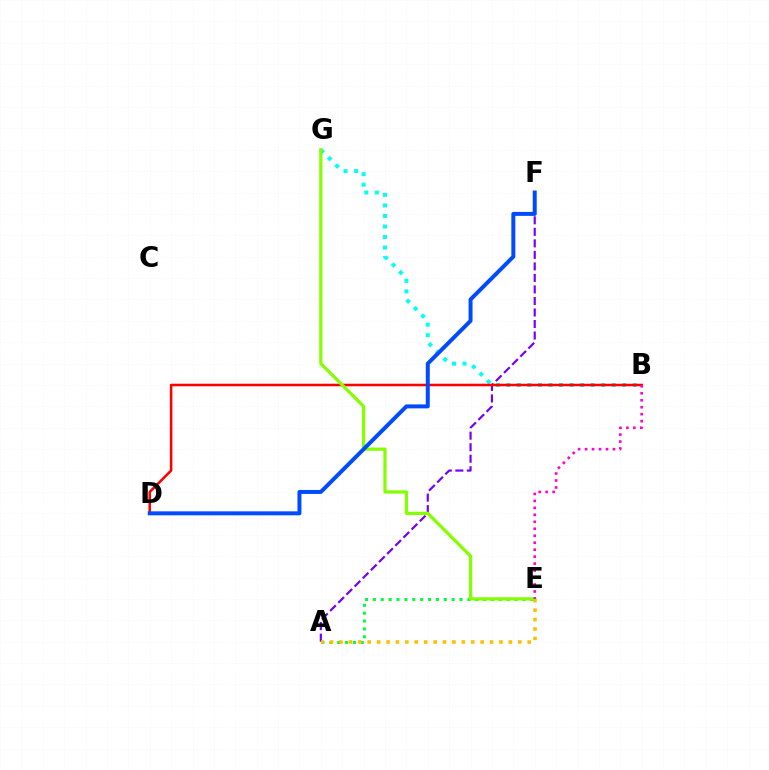{('A', 'F'): [{'color': '#7200ff', 'line_style': 'dashed', 'thickness': 1.57}], ('B', 'G'): [{'color': '#00fff6', 'line_style': 'dotted', 'thickness': 2.86}], ('B', 'D'): [{'color': '#ff0000', 'line_style': 'solid', 'thickness': 1.84}], ('A', 'E'): [{'color': '#00ff39', 'line_style': 'dotted', 'thickness': 2.14}, {'color': '#ffbd00', 'line_style': 'dotted', 'thickness': 2.56}], ('E', 'G'): [{'color': '#84ff00', 'line_style': 'solid', 'thickness': 2.32}], ('D', 'F'): [{'color': '#004bff', 'line_style': 'solid', 'thickness': 2.86}], ('B', 'E'): [{'color': '#ff00cf', 'line_style': 'dotted', 'thickness': 1.89}]}